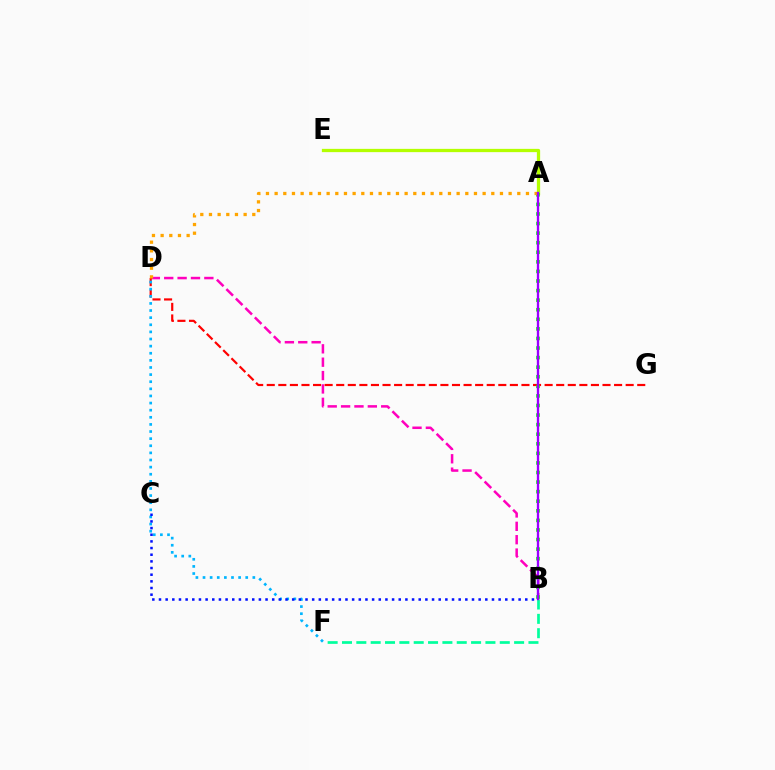{('B', 'D'): [{'color': '#ff00bd', 'line_style': 'dashed', 'thickness': 1.82}], ('D', 'G'): [{'color': '#ff0000', 'line_style': 'dashed', 'thickness': 1.57}], ('D', 'F'): [{'color': '#00b5ff', 'line_style': 'dotted', 'thickness': 1.93}], ('B', 'C'): [{'color': '#0010ff', 'line_style': 'dotted', 'thickness': 1.81}], ('B', 'F'): [{'color': '#00ff9d', 'line_style': 'dashed', 'thickness': 1.95}], ('A', 'E'): [{'color': '#b3ff00', 'line_style': 'solid', 'thickness': 2.36}], ('A', 'B'): [{'color': '#08ff00', 'line_style': 'dotted', 'thickness': 2.6}, {'color': '#9b00ff', 'line_style': 'solid', 'thickness': 1.68}], ('A', 'D'): [{'color': '#ffa500', 'line_style': 'dotted', 'thickness': 2.35}]}